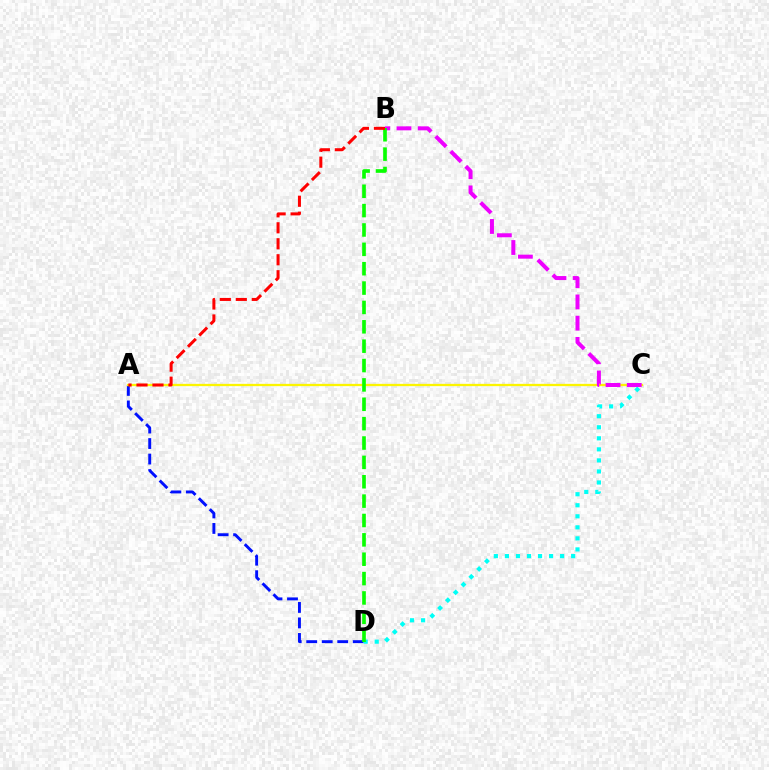{('A', 'D'): [{'color': '#0010ff', 'line_style': 'dashed', 'thickness': 2.11}], ('C', 'D'): [{'color': '#00fff6', 'line_style': 'dotted', 'thickness': 3.0}], ('A', 'C'): [{'color': '#fcf500', 'line_style': 'solid', 'thickness': 1.65}], ('B', 'C'): [{'color': '#ee00ff', 'line_style': 'dashed', 'thickness': 2.88}], ('B', 'D'): [{'color': '#08ff00', 'line_style': 'dashed', 'thickness': 2.63}], ('A', 'B'): [{'color': '#ff0000', 'line_style': 'dashed', 'thickness': 2.17}]}